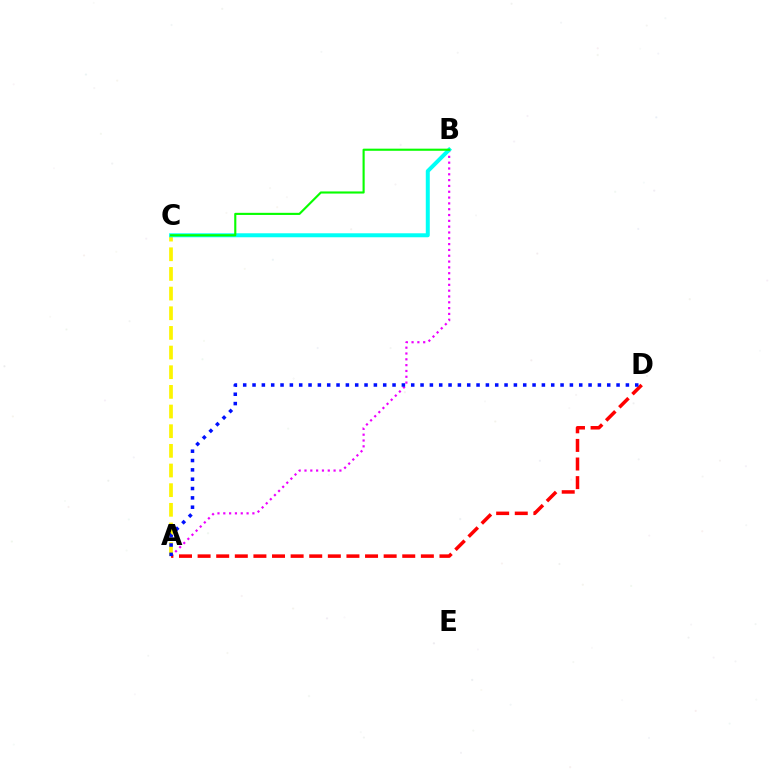{('A', 'C'): [{'color': '#fcf500', 'line_style': 'dashed', 'thickness': 2.67}], ('A', 'B'): [{'color': '#ee00ff', 'line_style': 'dotted', 'thickness': 1.58}], ('B', 'C'): [{'color': '#00fff6', 'line_style': 'solid', 'thickness': 2.87}, {'color': '#08ff00', 'line_style': 'solid', 'thickness': 1.53}], ('A', 'D'): [{'color': '#ff0000', 'line_style': 'dashed', 'thickness': 2.53}, {'color': '#0010ff', 'line_style': 'dotted', 'thickness': 2.54}]}